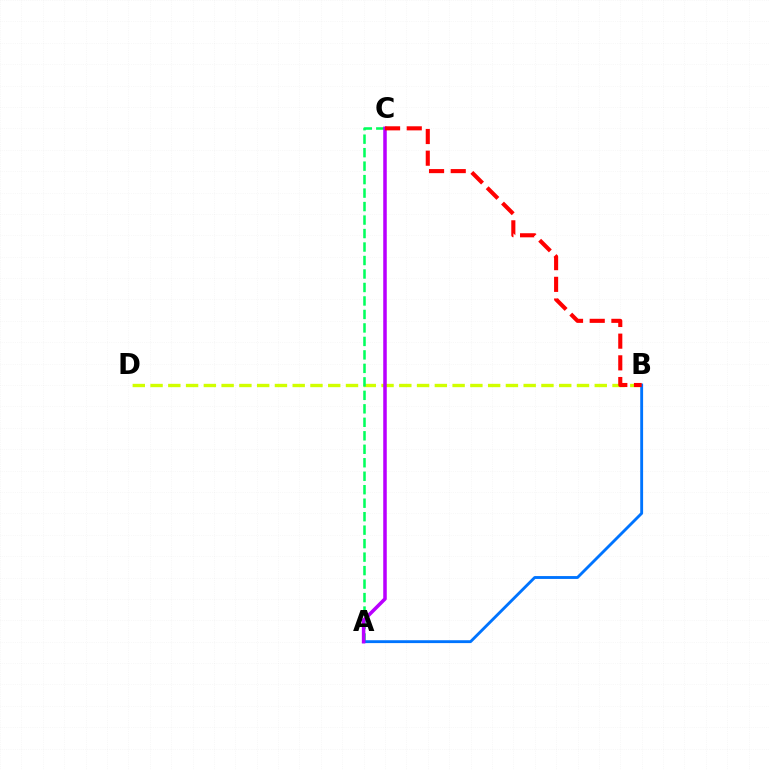{('B', 'D'): [{'color': '#d1ff00', 'line_style': 'dashed', 'thickness': 2.41}], ('A', 'C'): [{'color': '#00ff5c', 'line_style': 'dashed', 'thickness': 1.83}, {'color': '#b900ff', 'line_style': 'solid', 'thickness': 2.54}], ('A', 'B'): [{'color': '#0074ff', 'line_style': 'solid', 'thickness': 2.06}], ('B', 'C'): [{'color': '#ff0000', 'line_style': 'dashed', 'thickness': 2.95}]}